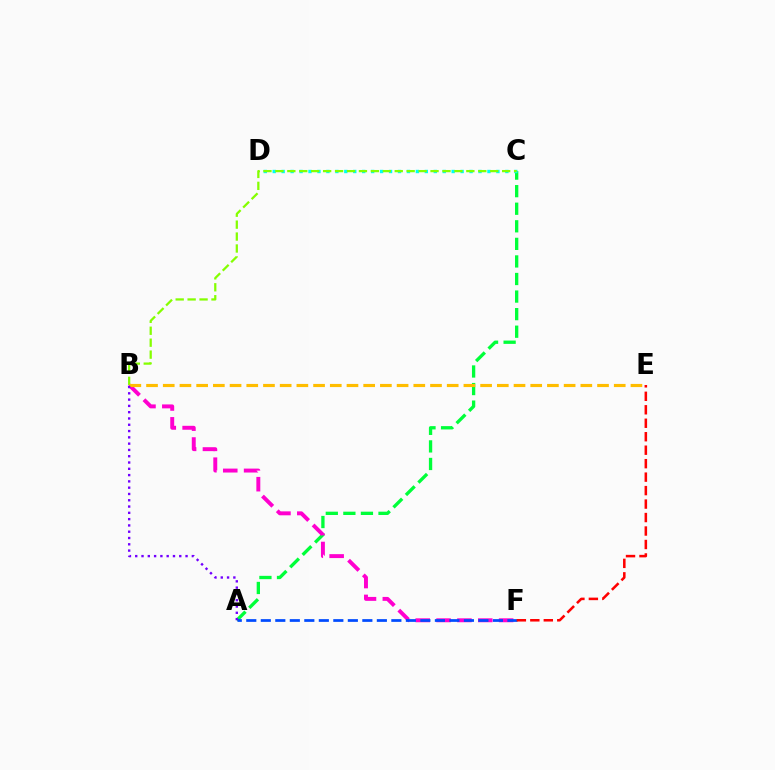{('A', 'C'): [{'color': '#00ff39', 'line_style': 'dashed', 'thickness': 2.39}], ('C', 'D'): [{'color': '#00fff6', 'line_style': 'dotted', 'thickness': 2.43}], ('B', 'F'): [{'color': '#ff00cf', 'line_style': 'dashed', 'thickness': 2.83}], ('A', 'F'): [{'color': '#004bff', 'line_style': 'dashed', 'thickness': 1.97}], ('B', 'C'): [{'color': '#84ff00', 'line_style': 'dashed', 'thickness': 1.62}], ('E', 'F'): [{'color': '#ff0000', 'line_style': 'dashed', 'thickness': 1.83}], ('B', 'E'): [{'color': '#ffbd00', 'line_style': 'dashed', 'thickness': 2.27}], ('A', 'B'): [{'color': '#7200ff', 'line_style': 'dotted', 'thickness': 1.71}]}